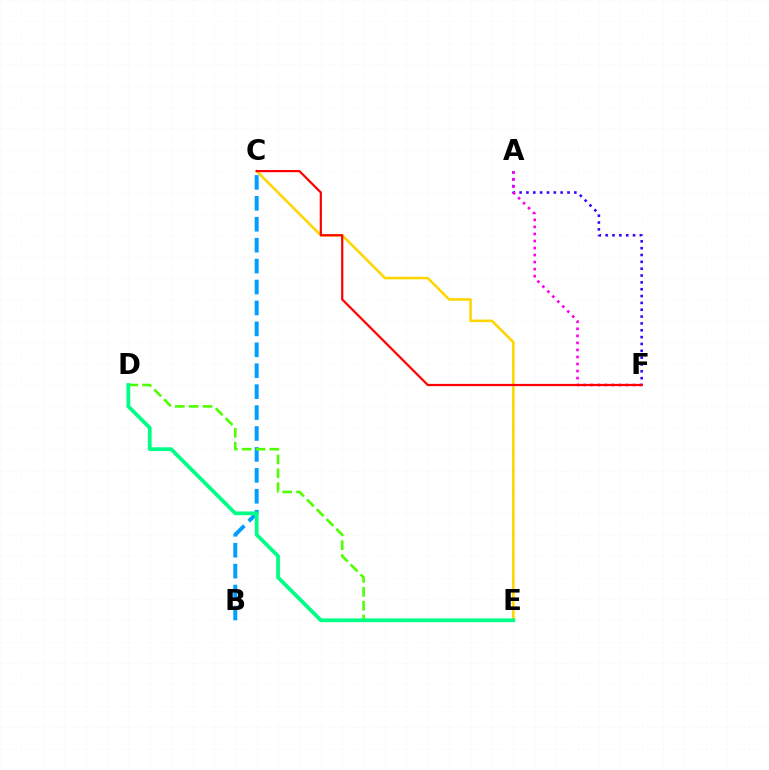{('B', 'C'): [{'color': '#009eff', 'line_style': 'dashed', 'thickness': 2.84}], ('C', 'E'): [{'color': '#ffd500', 'line_style': 'solid', 'thickness': 1.85}], ('D', 'E'): [{'color': '#4fff00', 'line_style': 'dashed', 'thickness': 1.88}, {'color': '#00ff86', 'line_style': 'solid', 'thickness': 2.71}], ('A', 'F'): [{'color': '#3700ff', 'line_style': 'dotted', 'thickness': 1.86}, {'color': '#ff00ed', 'line_style': 'dotted', 'thickness': 1.91}], ('C', 'F'): [{'color': '#ff0000', 'line_style': 'solid', 'thickness': 1.59}]}